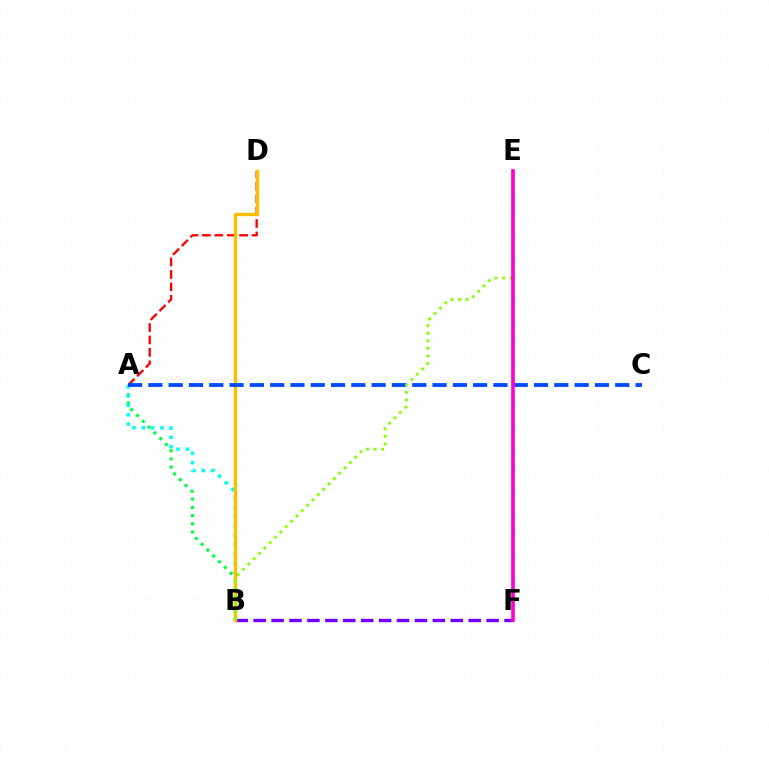{('A', 'D'): [{'color': '#ff0000', 'line_style': 'dashed', 'thickness': 1.68}], ('B', 'F'): [{'color': '#7200ff', 'line_style': 'dashed', 'thickness': 2.43}], ('A', 'B'): [{'color': '#00ff39', 'line_style': 'dotted', 'thickness': 2.23}, {'color': '#00fff6', 'line_style': 'dotted', 'thickness': 2.54}], ('B', 'D'): [{'color': '#ffbd00', 'line_style': 'solid', 'thickness': 2.43}], ('A', 'C'): [{'color': '#004bff', 'line_style': 'dashed', 'thickness': 2.76}], ('B', 'E'): [{'color': '#84ff00', 'line_style': 'dotted', 'thickness': 2.05}], ('E', 'F'): [{'color': '#ff00cf', 'line_style': 'solid', 'thickness': 2.61}]}